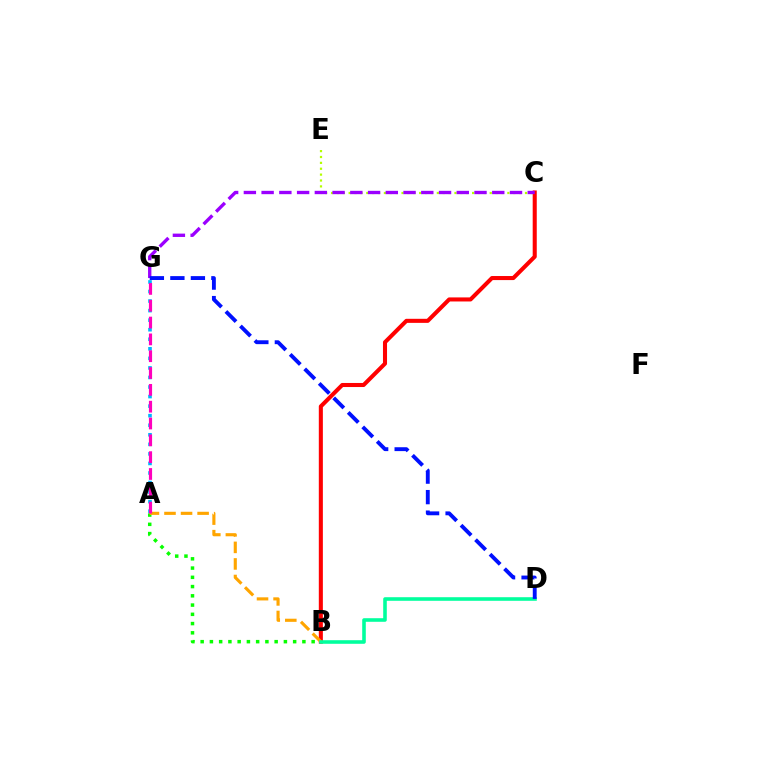{('A', 'G'): [{'color': '#00b5ff', 'line_style': 'dotted', 'thickness': 2.6}, {'color': '#ff00bd', 'line_style': 'dashed', 'thickness': 2.29}], ('B', 'C'): [{'color': '#ff0000', 'line_style': 'solid', 'thickness': 2.92}], ('C', 'E'): [{'color': '#b3ff00', 'line_style': 'dotted', 'thickness': 1.6}], ('A', 'B'): [{'color': '#08ff00', 'line_style': 'dotted', 'thickness': 2.51}, {'color': '#ffa500', 'line_style': 'dashed', 'thickness': 2.25}], ('C', 'G'): [{'color': '#9b00ff', 'line_style': 'dashed', 'thickness': 2.41}], ('B', 'D'): [{'color': '#00ff9d', 'line_style': 'solid', 'thickness': 2.58}], ('D', 'G'): [{'color': '#0010ff', 'line_style': 'dashed', 'thickness': 2.79}]}